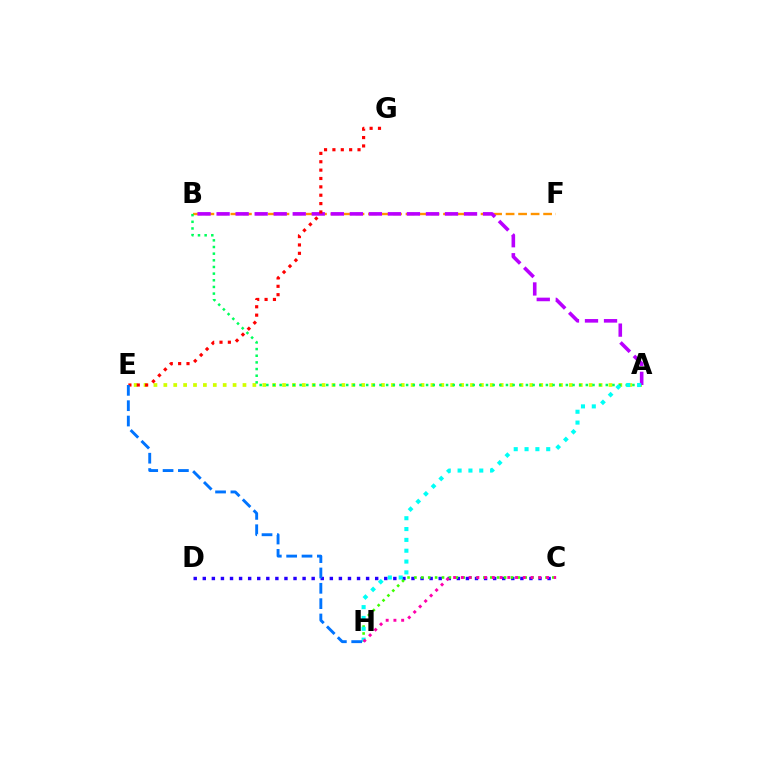{('B', 'F'): [{'color': '#ff9400', 'line_style': 'dashed', 'thickness': 1.7}], ('A', 'E'): [{'color': '#d1ff00', 'line_style': 'dotted', 'thickness': 2.69}], ('C', 'D'): [{'color': '#2500ff', 'line_style': 'dotted', 'thickness': 2.47}], ('A', 'B'): [{'color': '#b900ff', 'line_style': 'dashed', 'thickness': 2.59}, {'color': '#00ff5c', 'line_style': 'dotted', 'thickness': 1.81}], ('C', 'H'): [{'color': '#3dff00', 'line_style': 'dotted', 'thickness': 1.87}, {'color': '#ff00ac', 'line_style': 'dotted', 'thickness': 2.1}], ('A', 'H'): [{'color': '#00fff6', 'line_style': 'dotted', 'thickness': 2.94}], ('E', 'G'): [{'color': '#ff0000', 'line_style': 'dotted', 'thickness': 2.27}], ('E', 'H'): [{'color': '#0074ff', 'line_style': 'dashed', 'thickness': 2.08}]}